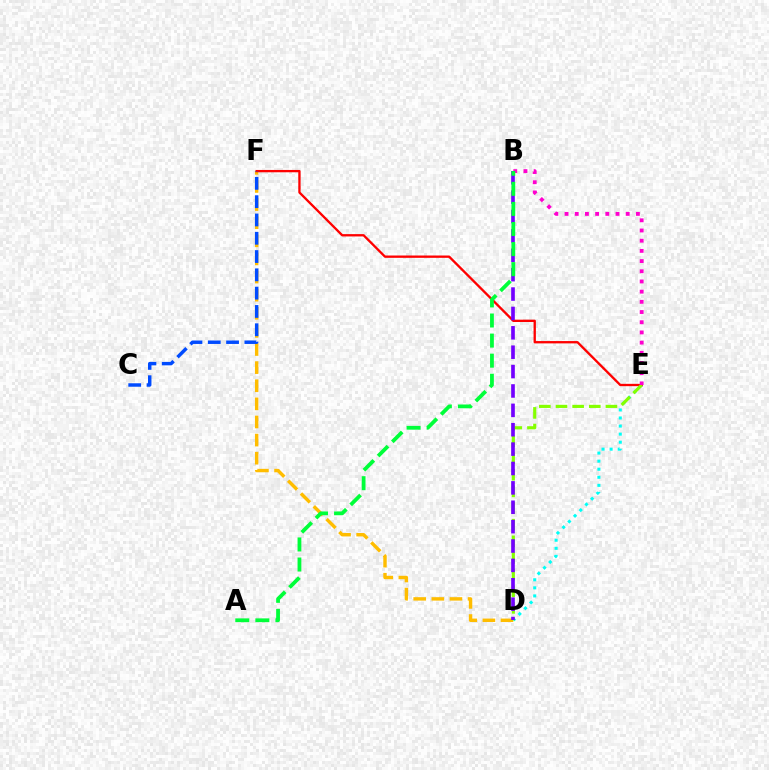{('D', 'F'): [{'color': '#ffbd00', 'line_style': 'dashed', 'thickness': 2.46}], ('D', 'E'): [{'color': '#00fff6', 'line_style': 'dotted', 'thickness': 2.19}, {'color': '#84ff00', 'line_style': 'dashed', 'thickness': 2.26}], ('E', 'F'): [{'color': '#ff0000', 'line_style': 'solid', 'thickness': 1.67}], ('B', 'E'): [{'color': '#ff00cf', 'line_style': 'dotted', 'thickness': 2.77}], ('C', 'F'): [{'color': '#004bff', 'line_style': 'dashed', 'thickness': 2.49}], ('B', 'D'): [{'color': '#7200ff', 'line_style': 'dashed', 'thickness': 2.63}], ('A', 'B'): [{'color': '#00ff39', 'line_style': 'dashed', 'thickness': 2.73}]}